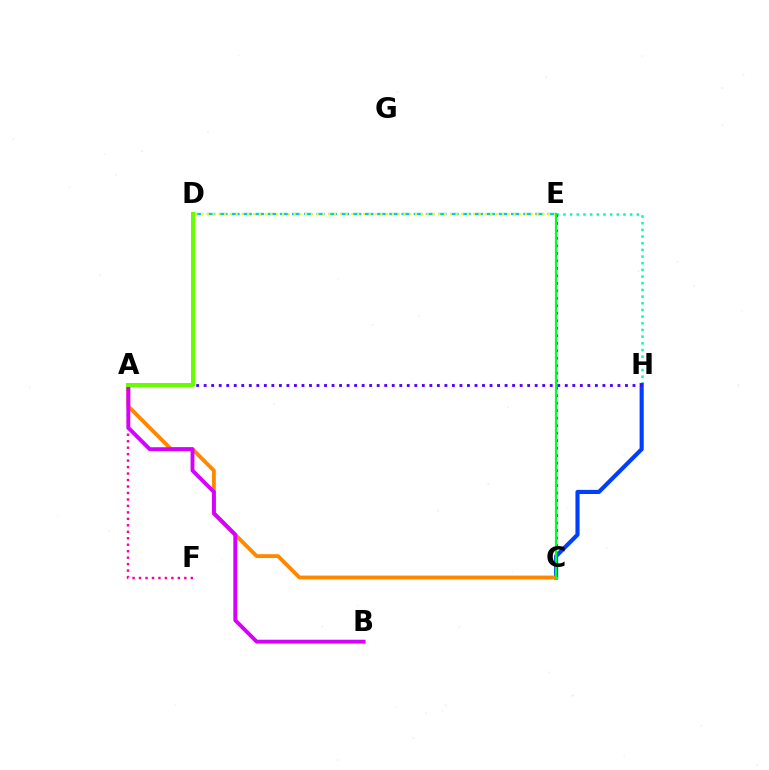{('E', 'H'): [{'color': '#00ffaf', 'line_style': 'dotted', 'thickness': 1.81}], ('C', 'H'): [{'color': '#003fff', 'line_style': 'solid', 'thickness': 2.96}], ('A', 'C'): [{'color': '#ff8800', 'line_style': 'solid', 'thickness': 2.77}], ('C', 'E'): [{'color': '#ff0000', 'line_style': 'dotted', 'thickness': 2.04}, {'color': '#00ff27', 'line_style': 'solid', 'thickness': 1.6}], ('D', 'E'): [{'color': '#00c7ff', 'line_style': 'dashed', 'thickness': 1.65}, {'color': '#eeff00', 'line_style': 'dotted', 'thickness': 1.57}], ('A', 'F'): [{'color': '#ff00a0', 'line_style': 'dotted', 'thickness': 1.76}], ('A', 'H'): [{'color': '#4f00ff', 'line_style': 'dotted', 'thickness': 2.04}], ('A', 'B'): [{'color': '#d600ff', 'line_style': 'solid', 'thickness': 2.8}], ('A', 'D'): [{'color': '#66ff00', 'line_style': 'solid', 'thickness': 2.9}]}